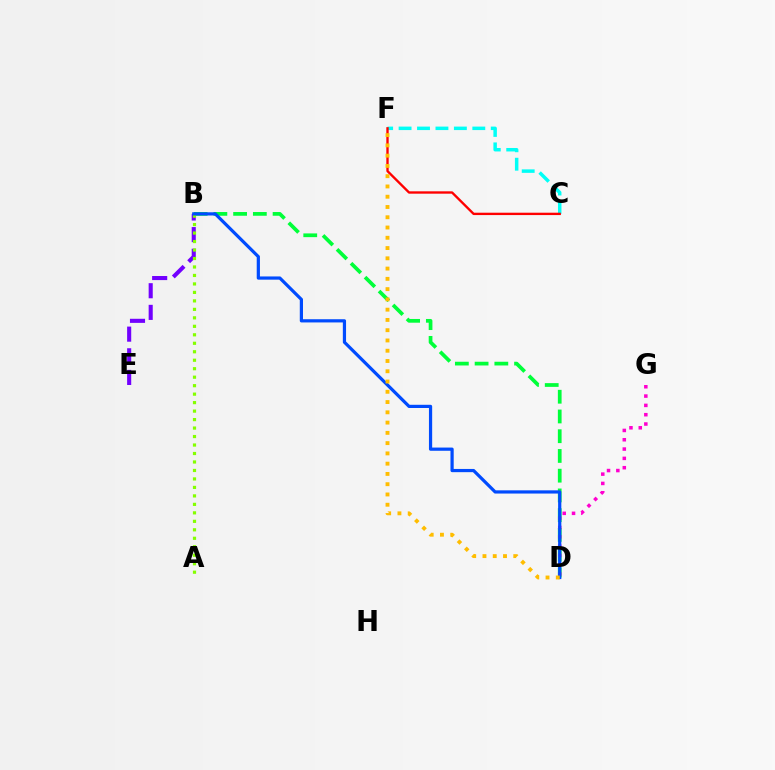{('B', 'E'): [{'color': '#7200ff', 'line_style': 'dashed', 'thickness': 2.94}], ('C', 'F'): [{'color': '#00fff6', 'line_style': 'dashed', 'thickness': 2.5}, {'color': '#ff0000', 'line_style': 'solid', 'thickness': 1.7}], ('B', 'D'): [{'color': '#00ff39', 'line_style': 'dashed', 'thickness': 2.68}, {'color': '#004bff', 'line_style': 'solid', 'thickness': 2.31}], ('D', 'G'): [{'color': '#ff00cf', 'line_style': 'dotted', 'thickness': 2.53}], ('A', 'B'): [{'color': '#84ff00', 'line_style': 'dotted', 'thickness': 2.3}], ('D', 'F'): [{'color': '#ffbd00', 'line_style': 'dotted', 'thickness': 2.79}]}